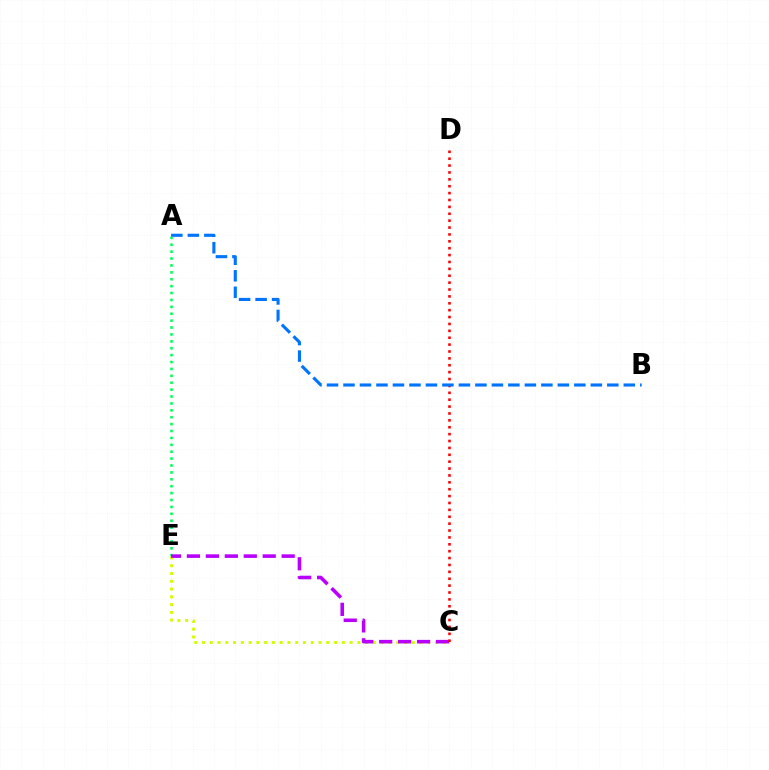{('A', 'E'): [{'color': '#00ff5c', 'line_style': 'dotted', 'thickness': 1.87}], ('C', 'E'): [{'color': '#d1ff00', 'line_style': 'dotted', 'thickness': 2.11}, {'color': '#b900ff', 'line_style': 'dashed', 'thickness': 2.57}], ('C', 'D'): [{'color': '#ff0000', 'line_style': 'dotted', 'thickness': 1.87}], ('A', 'B'): [{'color': '#0074ff', 'line_style': 'dashed', 'thickness': 2.24}]}